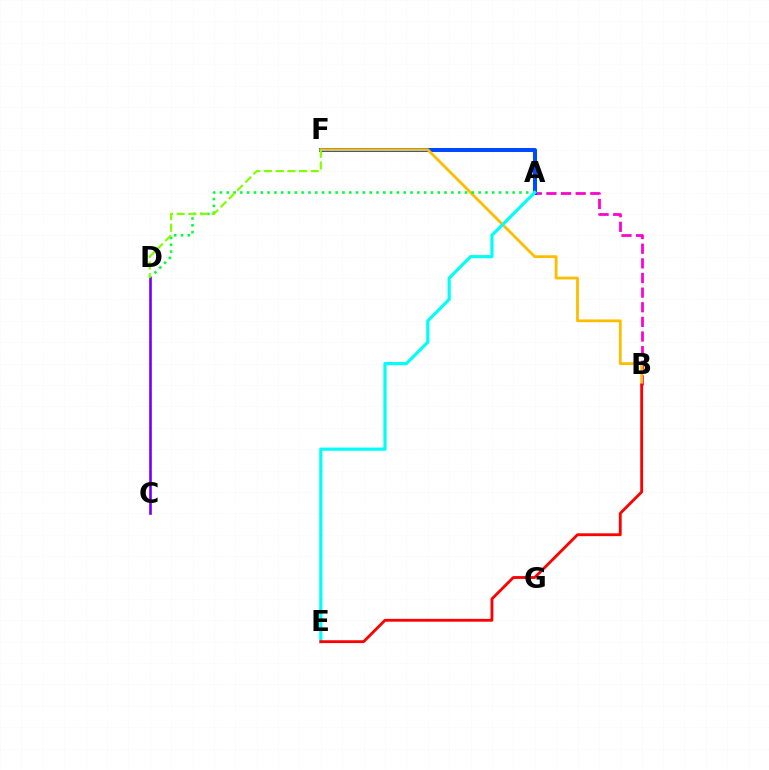{('A', 'B'): [{'color': '#ff00cf', 'line_style': 'dashed', 'thickness': 1.99}], ('A', 'F'): [{'color': '#004bff', 'line_style': 'solid', 'thickness': 2.89}], ('B', 'F'): [{'color': '#ffbd00', 'line_style': 'solid', 'thickness': 2.02}], ('A', 'D'): [{'color': '#00ff39', 'line_style': 'dotted', 'thickness': 1.85}], ('A', 'E'): [{'color': '#00fff6', 'line_style': 'solid', 'thickness': 2.3}], ('B', 'E'): [{'color': '#ff0000', 'line_style': 'solid', 'thickness': 2.04}], ('C', 'D'): [{'color': '#7200ff', 'line_style': 'solid', 'thickness': 1.89}], ('D', 'F'): [{'color': '#84ff00', 'line_style': 'dashed', 'thickness': 1.59}]}